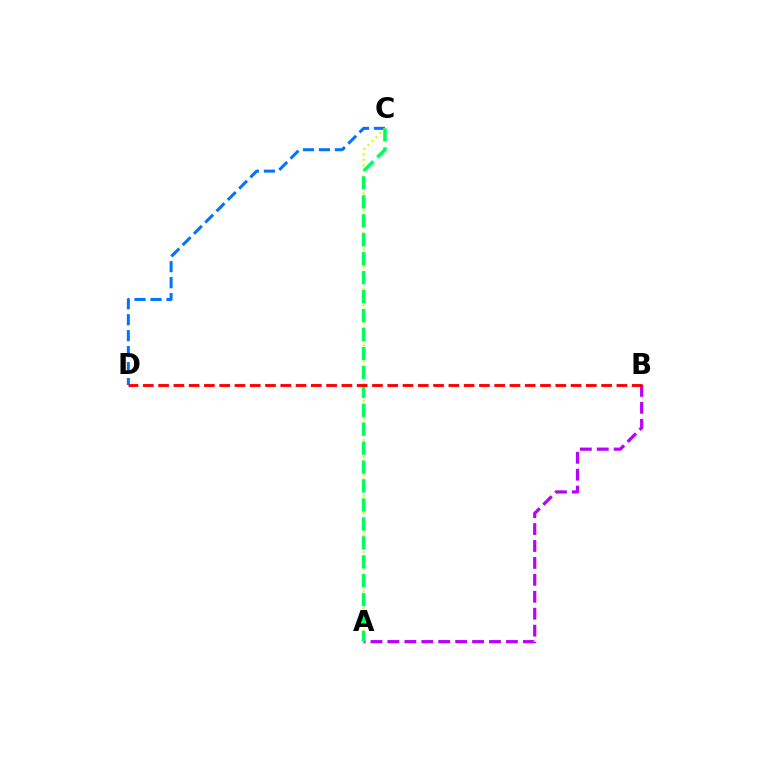{('A', 'B'): [{'color': '#b900ff', 'line_style': 'dashed', 'thickness': 2.3}], ('C', 'D'): [{'color': '#0074ff', 'line_style': 'dashed', 'thickness': 2.17}], ('A', 'C'): [{'color': '#d1ff00', 'line_style': 'dotted', 'thickness': 1.52}, {'color': '#00ff5c', 'line_style': 'dashed', 'thickness': 2.57}], ('B', 'D'): [{'color': '#ff0000', 'line_style': 'dashed', 'thickness': 2.08}]}